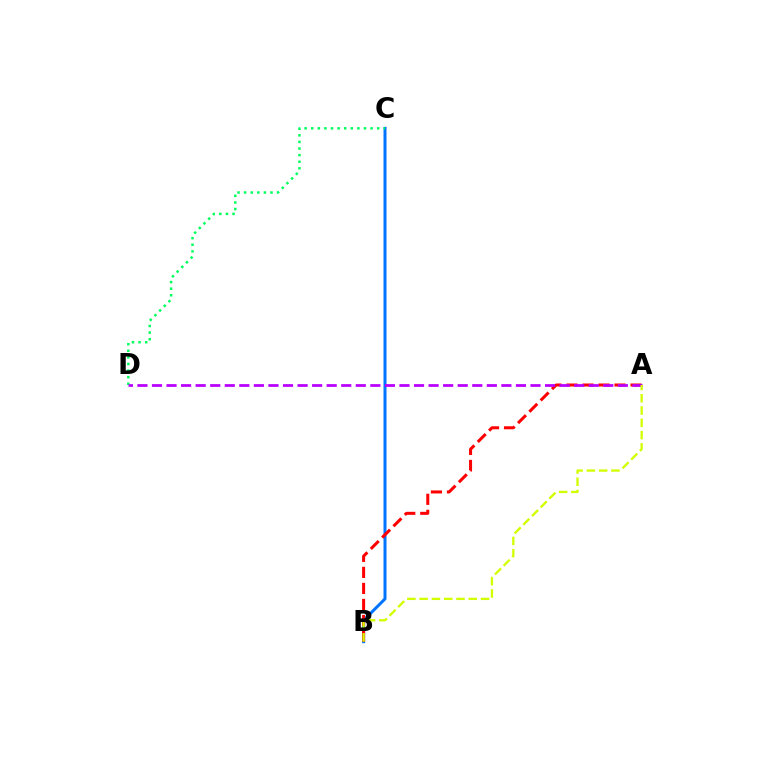{('B', 'C'): [{'color': '#0074ff', 'line_style': 'solid', 'thickness': 2.16}], ('A', 'B'): [{'color': '#ff0000', 'line_style': 'dashed', 'thickness': 2.18}, {'color': '#d1ff00', 'line_style': 'dashed', 'thickness': 1.67}], ('C', 'D'): [{'color': '#00ff5c', 'line_style': 'dotted', 'thickness': 1.79}], ('A', 'D'): [{'color': '#b900ff', 'line_style': 'dashed', 'thickness': 1.98}]}